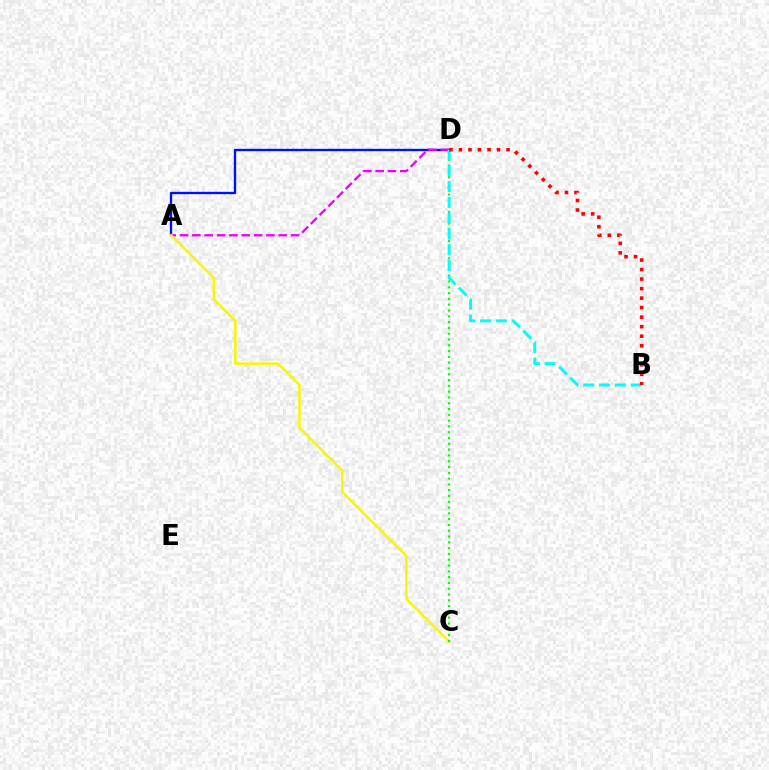{('A', 'D'): [{'color': '#0010ff', 'line_style': 'solid', 'thickness': 1.7}, {'color': '#ee00ff', 'line_style': 'dashed', 'thickness': 1.68}], ('A', 'C'): [{'color': '#fcf500', 'line_style': 'solid', 'thickness': 1.8}], ('C', 'D'): [{'color': '#08ff00', 'line_style': 'dotted', 'thickness': 1.57}], ('B', 'D'): [{'color': '#00fff6', 'line_style': 'dashed', 'thickness': 2.15}, {'color': '#ff0000', 'line_style': 'dotted', 'thickness': 2.59}]}